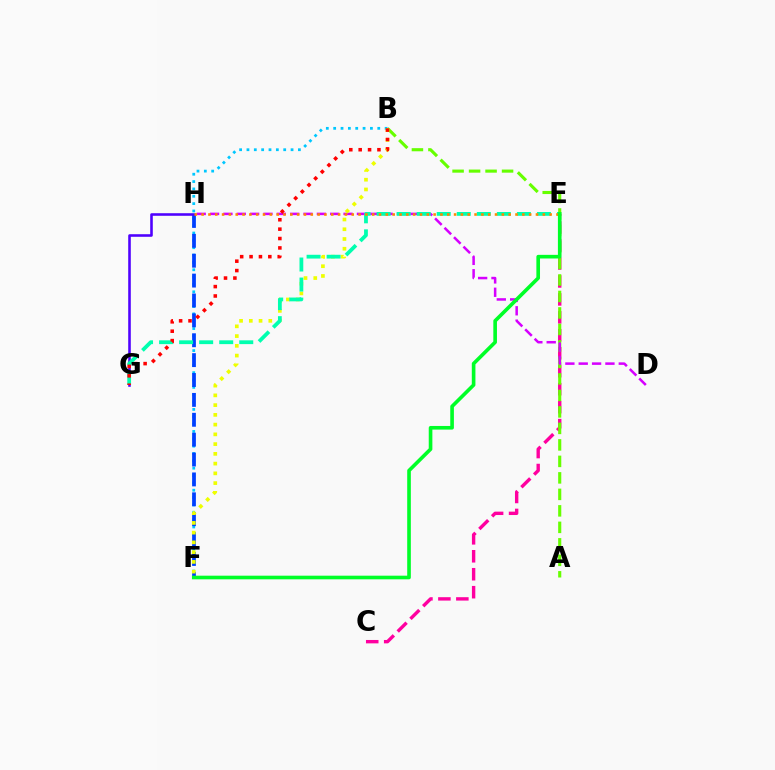{('C', 'E'): [{'color': '#ff00a0', 'line_style': 'dashed', 'thickness': 2.44}], ('B', 'F'): [{'color': '#00c7ff', 'line_style': 'dotted', 'thickness': 2.0}, {'color': '#eeff00', 'line_style': 'dotted', 'thickness': 2.65}], ('F', 'H'): [{'color': '#003fff', 'line_style': 'dashed', 'thickness': 2.7}], ('A', 'B'): [{'color': '#66ff00', 'line_style': 'dashed', 'thickness': 2.24}], ('D', 'H'): [{'color': '#d600ff', 'line_style': 'dashed', 'thickness': 1.81}], ('G', 'H'): [{'color': '#4f00ff', 'line_style': 'solid', 'thickness': 1.86}], ('E', 'G'): [{'color': '#00ffaf', 'line_style': 'dashed', 'thickness': 2.72}], ('B', 'G'): [{'color': '#ff0000', 'line_style': 'dotted', 'thickness': 2.55}], ('E', 'H'): [{'color': '#ff8800', 'line_style': 'dotted', 'thickness': 1.85}], ('E', 'F'): [{'color': '#00ff27', 'line_style': 'solid', 'thickness': 2.62}]}